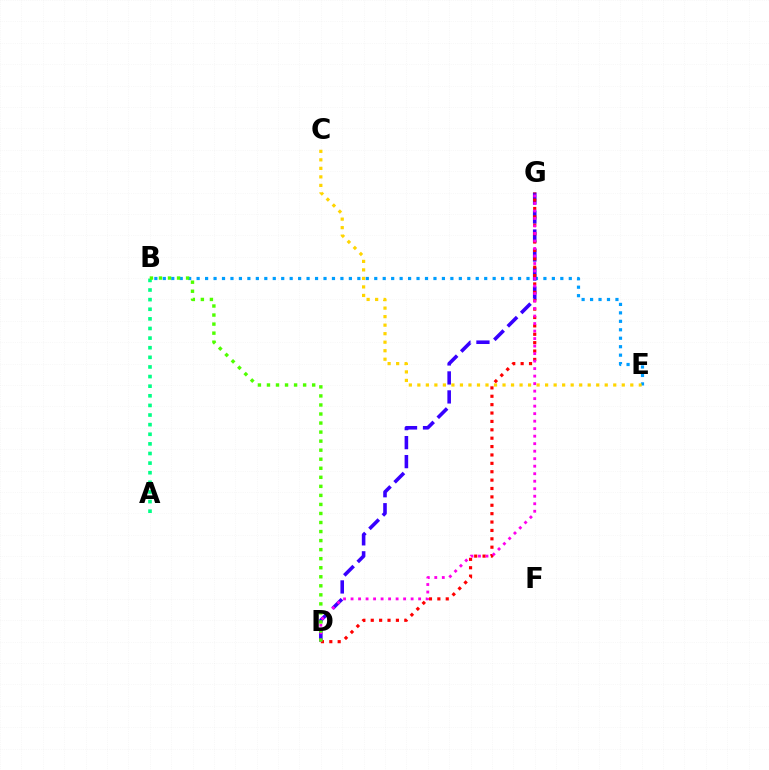{('B', 'E'): [{'color': '#009eff', 'line_style': 'dotted', 'thickness': 2.3}], ('A', 'B'): [{'color': '#00ff86', 'line_style': 'dotted', 'thickness': 2.61}], ('D', 'G'): [{'color': '#3700ff', 'line_style': 'dashed', 'thickness': 2.58}, {'color': '#ff0000', 'line_style': 'dotted', 'thickness': 2.28}, {'color': '#ff00ed', 'line_style': 'dotted', 'thickness': 2.04}], ('B', 'D'): [{'color': '#4fff00', 'line_style': 'dotted', 'thickness': 2.46}], ('C', 'E'): [{'color': '#ffd500', 'line_style': 'dotted', 'thickness': 2.31}]}